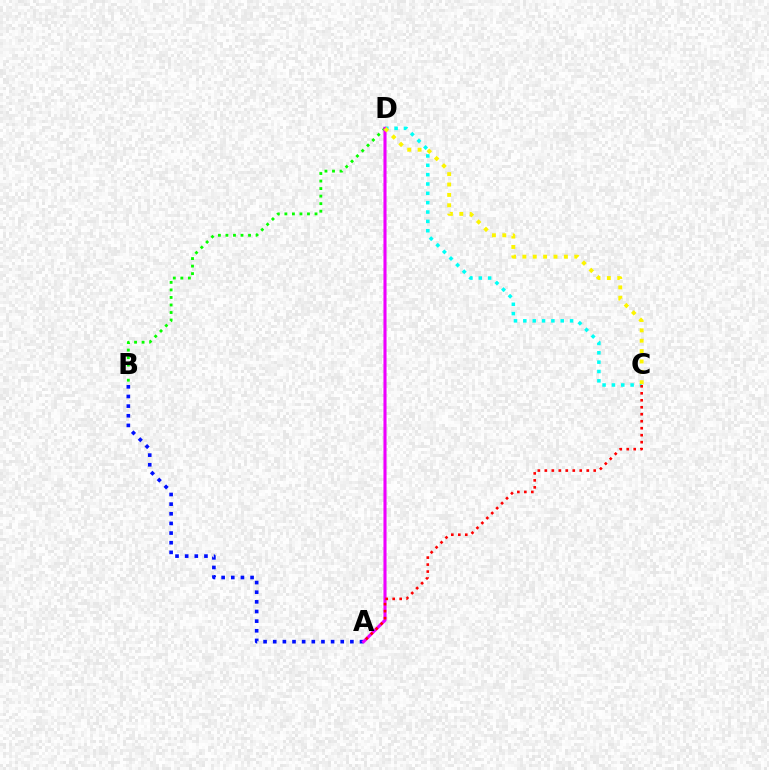{('B', 'D'): [{'color': '#08ff00', 'line_style': 'dotted', 'thickness': 2.05}], ('A', 'B'): [{'color': '#0010ff', 'line_style': 'dotted', 'thickness': 2.62}], ('C', 'D'): [{'color': '#00fff6', 'line_style': 'dotted', 'thickness': 2.54}, {'color': '#fcf500', 'line_style': 'dotted', 'thickness': 2.82}], ('A', 'D'): [{'color': '#ee00ff', 'line_style': 'solid', 'thickness': 2.23}], ('A', 'C'): [{'color': '#ff0000', 'line_style': 'dotted', 'thickness': 1.9}]}